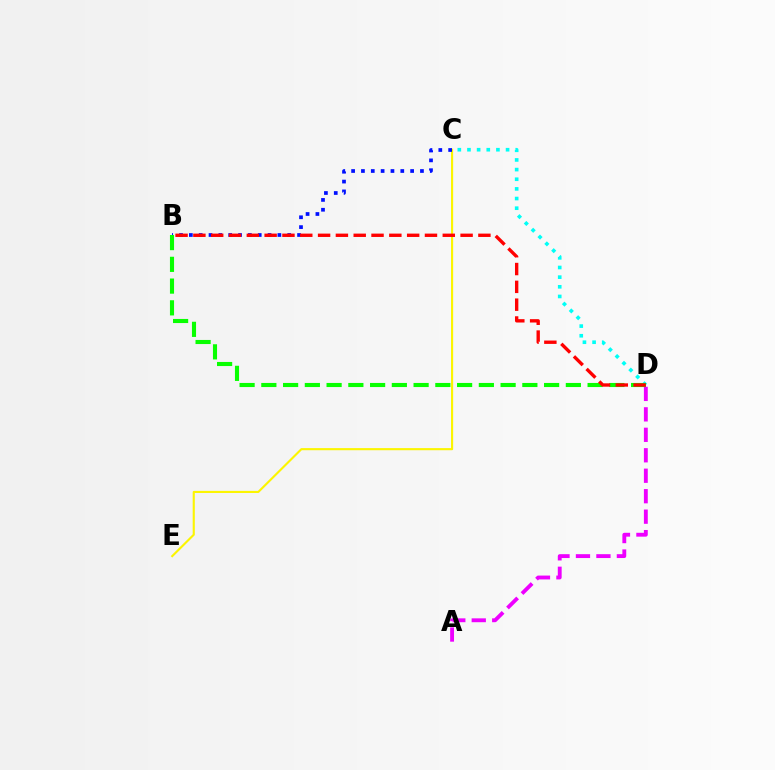{('C', 'D'): [{'color': '#00fff6', 'line_style': 'dotted', 'thickness': 2.62}], ('A', 'D'): [{'color': '#ee00ff', 'line_style': 'dashed', 'thickness': 2.78}], ('C', 'E'): [{'color': '#fcf500', 'line_style': 'solid', 'thickness': 1.53}], ('B', 'C'): [{'color': '#0010ff', 'line_style': 'dotted', 'thickness': 2.67}], ('B', 'D'): [{'color': '#08ff00', 'line_style': 'dashed', 'thickness': 2.95}, {'color': '#ff0000', 'line_style': 'dashed', 'thickness': 2.42}]}